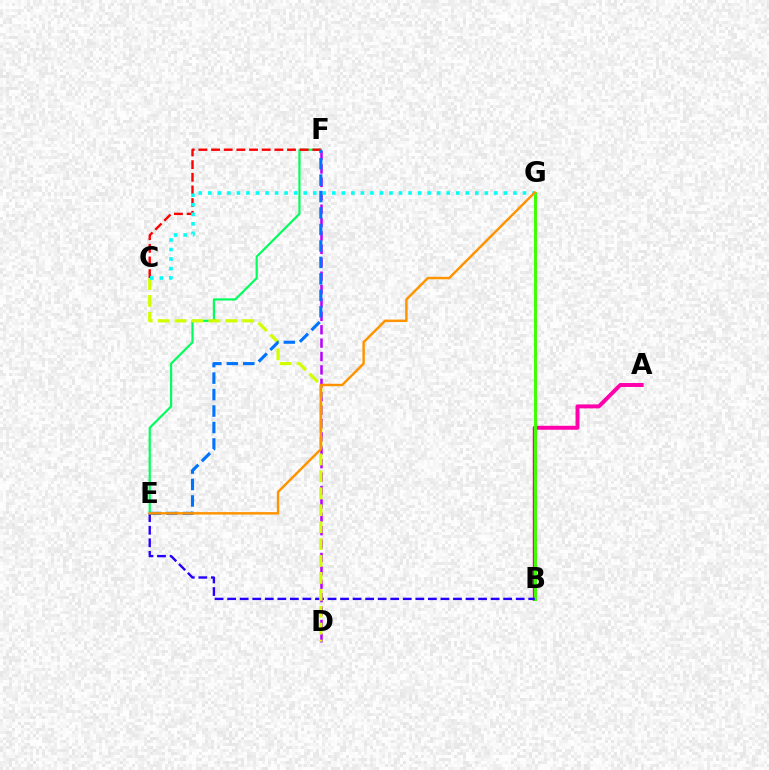{('A', 'B'): [{'color': '#ff00ac', 'line_style': 'solid', 'thickness': 2.85}], ('E', 'F'): [{'color': '#00ff5c', 'line_style': 'solid', 'thickness': 1.57}, {'color': '#0074ff', 'line_style': 'dashed', 'thickness': 2.24}], ('B', 'G'): [{'color': '#3dff00', 'line_style': 'solid', 'thickness': 2.12}], ('B', 'E'): [{'color': '#2500ff', 'line_style': 'dashed', 'thickness': 1.7}], ('D', 'F'): [{'color': '#b900ff', 'line_style': 'dashed', 'thickness': 1.82}], ('C', 'D'): [{'color': '#d1ff00', 'line_style': 'dashed', 'thickness': 2.3}], ('C', 'F'): [{'color': '#ff0000', 'line_style': 'dashed', 'thickness': 1.72}], ('C', 'G'): [{'color': '#00fff6', 'line_style': 'dotted', 'thickness': 2.59}], ('E', 'G'): [{'color': '#ff9400', 'line_style': 'solid', 'thickness': 1.77}]}